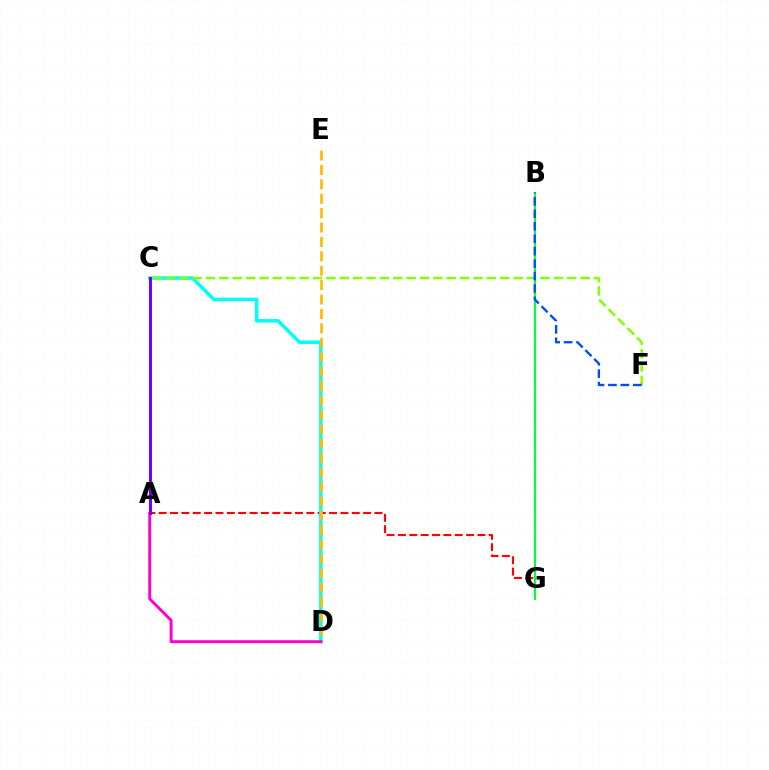{('A', 'G'): [{'color': '#ff0000', 'line_style': 'dashed', 'thickness': 1.54}], ('C', 'D'): [{'color': '#00fff6', 'line_style': 'solid', 'thickness': 2.53}], ('D', 'E'): [{'color': '#ffbd00', 'line_style': 'dashed', 'thickness': 1.96}], ('B', 'G'): [{'color': '#00ff39', 'line_style': 'solid', 'thickness': 1.51}], ('A', 'D'): [{'color': '#ff00cf', 'line_style': 'solid', 'thickness': 2.11}], ('C', 'F'): [{'color': '#84ff00', 'line_style': 'dashed', 'thickness': 1.82}], ('A', 'C'): [{'color': '#7200ff', 'line_style': 'solid', 'thickness': 2.13}], ('B', 'F'): [{'color': '#004bff', 'line_style': 'dashed', 'thickness': 1.69}]}